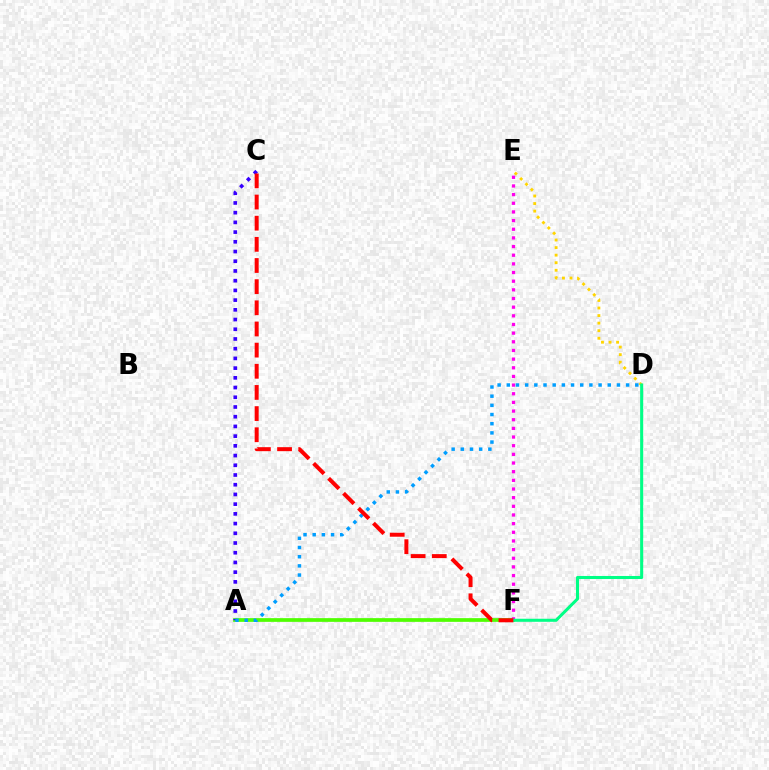{('A', 'F'): [{'color': '#4fff00', 'line_style': 'solid', 'thickness': 2.68}], ('E', 'F'): [{'color': '#ff00ed', 'line_style': 'dotted', 'thickness': 2.35}], ('D', 'E'): [{'color': '#ffd500', 'line_style': 'dotted', 'thickness': 2.05}], ('D', 'F'): [{'color': '#00ff86', 'line_style': 'solid', 'thickness': 2.19}], ('A', 'C'): [{'color': '#3700ff', 'line_style': 'dotted', 'thickness': 2.64}], ('A', 'D'): [{'color': '#009eff', 'line_style': 'dotted', 'thickness': 2.49}], ('C', 'F'): [{'color': '#ff0000', 'line_style': 'dashed', 'thickness': 2.87}]}